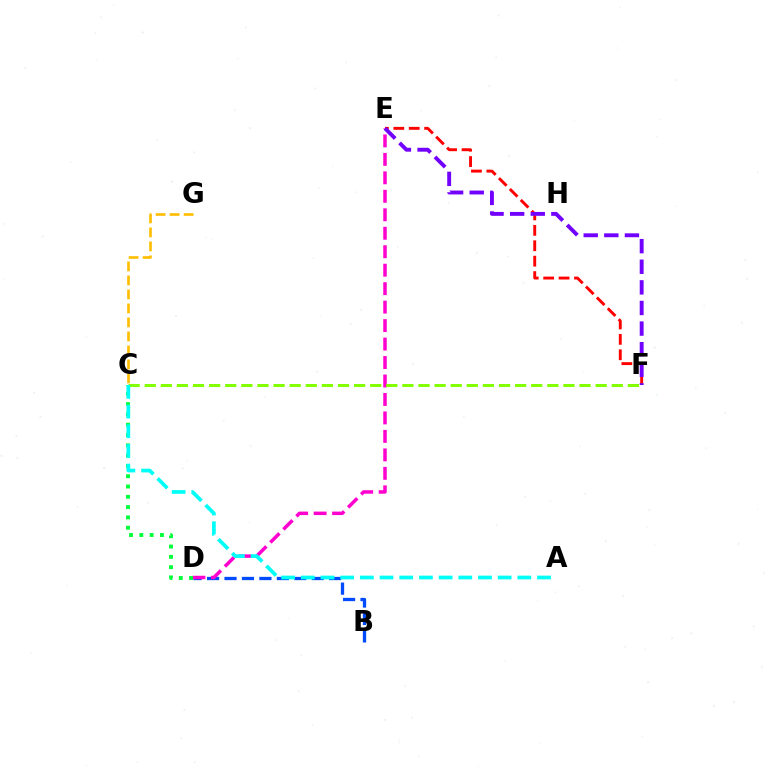{('B', 'D'): [{'color': '#004bff', 'line_style': 'dashed', 'thickness': 2.37}], ('D', 'E'): [{'color': '#ff00cf', 'line_style': 'dashed', 'thickness': 2.51}], ('E', 'F'): [{'color': '#ff0000', 'line_style': 'dashed', 'thickness': 2.09}, {'color': '#7200ff', 'line_style': 'dashed', 'thickness': 2.8}], ('C', 'F'): [{'color': '#84ff00', 'line_style': 'dashed', 'thickness': 2.19}], ('C', 'D'): [{'color': '#00ff39', 'line_style': 'dotted', 'thickness': 2.8}], ('C', 'G'): [{'color': '#ffbd00', 'line_style': 'dashed', 'thickness': 1.9}], ('A', 'C'): [{'color': '#00fff6', 'line_style': 'dashed', 'thickness': 2.67}]}